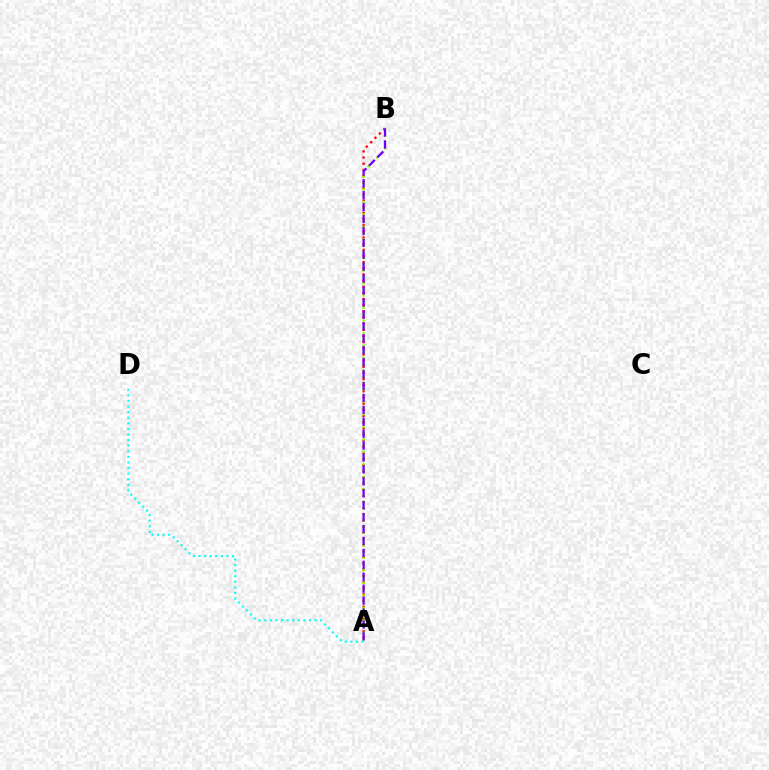{('A', 'B'): [{'color': '#ff0000', 'line_style': 'dotted', 'thickness': 1.67}, {'color': '#84ff00', 'line_style': 'dotted', 'thickness': 1.7}, {'color': '#7200ff', 'line_style': 'dashed', 'thickness': 1.62}], ('A', 'D'): [{'color': '#00fff6', 'line_style': 'dotted', 'thickness': 1.52}]}